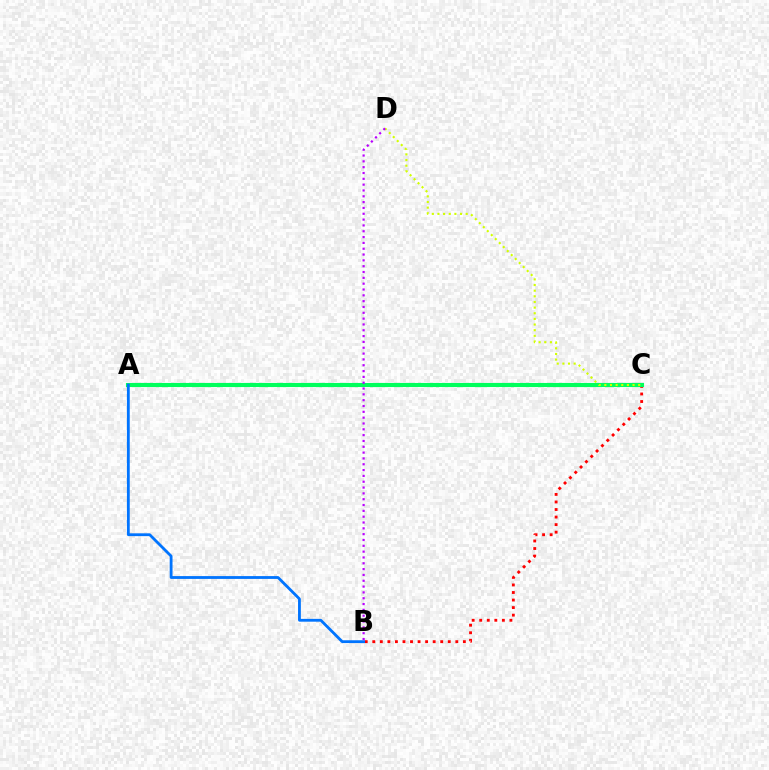{('B', 'C'): [{'color': '#ff0000', 'line_style': 'dotted', 'thickness': 2.05}], ('A', 'C'): [{'color': '#00ff5c', 'line_style': 'solid', 'thickness': 2.96}], ('A', 'B'): [{'color': '#0074ff', 'line_style': 'solid', 'thickness': 2.02}], ('C', 'D'): [{'color': '#d1ff00', 'line_style': 'dotted', 'thickness': 1.53}], ('B', 'D'): [{'color': '#b900ff', 'line_style': 'dotted', 'thickness': 1.58}]}